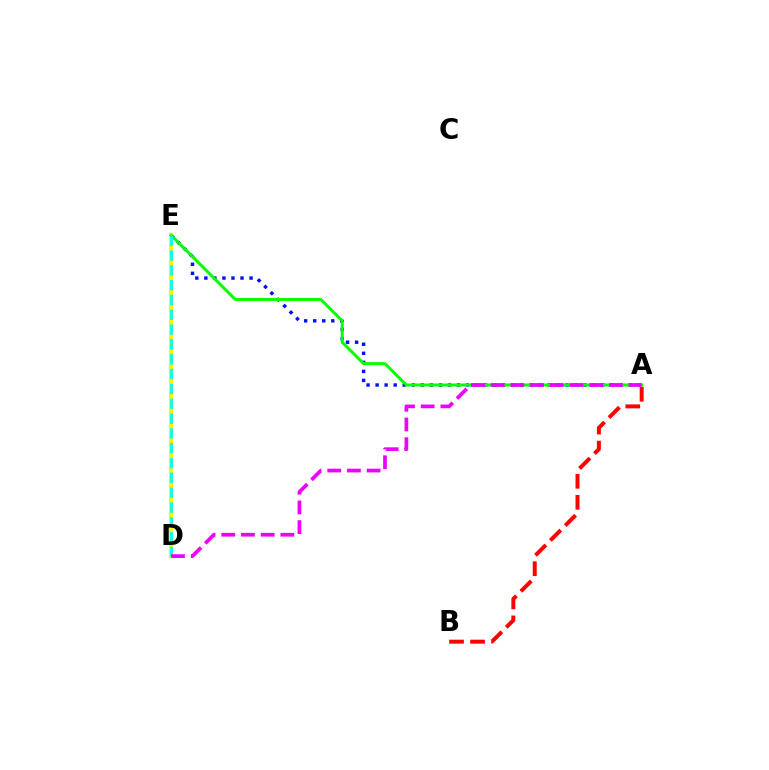{('A', 'B'): [{'color': '#ff0000', 'line_style': 'dashed', 'thickness': 2.86}], ('A', 'E'): [{'color': '#0010ff', 'line_style': 'dotted', 'thickness': 2.46}, {'color': '#08ff00', 'line_style': 'solid', 'thickness': 2.16}], ('D', 'E'): [{'color': '#fcf500', 'line_style': 'solid', 'thickness': 2.94}, {'color': '#00fff6', 'line_style': 'dashed', 'thickness': 2.01}], ('A', 'D'): [{'color': '#ee00ff', 'line_style': 'dashed', 'thickness': 2.68}]}